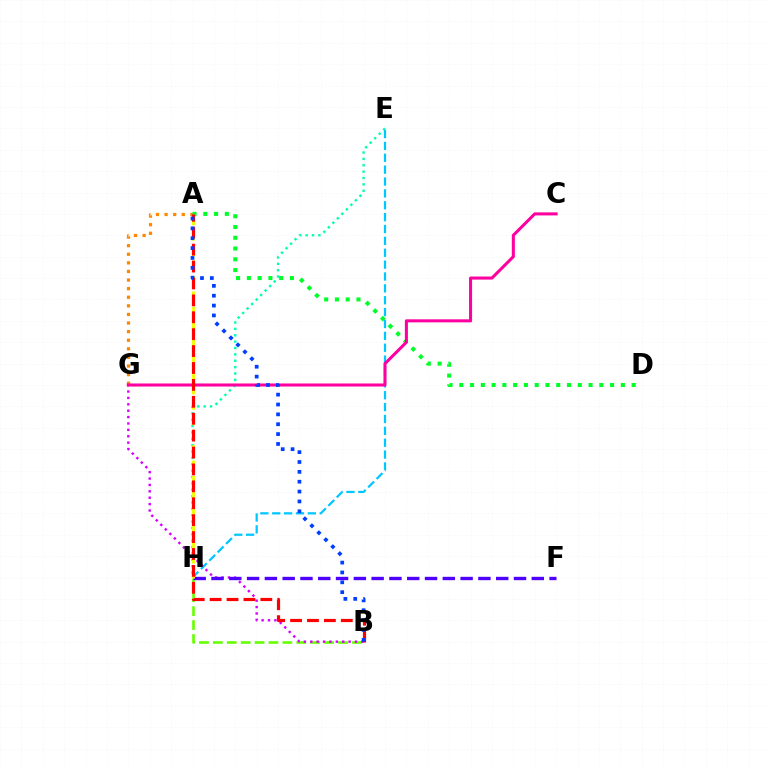{('A', 'G'): [{'color': '#ff8800', 'line_style': 'dotted', 'thickness': 2.34}], ('E', 'H'): [{'color': '#00ffaf', 'line_style': 'dotted', 'thickness': 1.73}, {'color': '#00c7ff', 'line_style': 'dashed', 'thickness': 1.61}], ('B', 'H'): [{'color': '#66ff00', 'line_style': 'dashed', 'thickness': 1.89}], ('B', 'G'): [{'color': '#d600ff', 'line_style': 'dotted', 'thickness': 1.74}], ('F', 'H'): [{'color': '#4f00ff', 'line_style': 'dashed', 'thickness': 2.42}], ('A', 'H'): [{'color': '#eeff00', 'line_style': 'dashed', 'thickness': 2.09}], ('A', 'D'): [{'color': '#00ff27', 'line_style': 'dotted', 'thickness': 2.93}], ('C', 'G'): [{'color': '#ff00a0', 'line_style': 'solid', 'thickness': 2.2}], ('A', 'B'): [{'color': '#ff0000', 'line_style': 'dashed', 'thickness': 2.3}, {'color': '#003fff', 'line_style': 'dotted', 'thickness': 2.68}]}